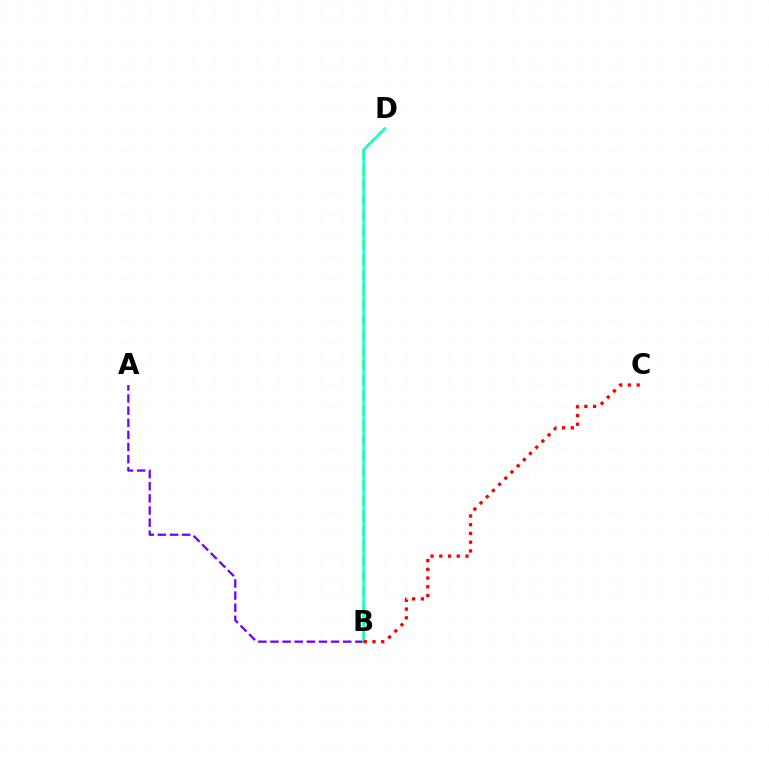{('A', 'B'): [{'color': '#7200ff', 'line_style': 'dashed', 'thickness': 1.65}], ('B', 'D'): [{'color': '#84ff00', 'line_style': 'dashed', 'thickness': 2.04}, {'color': '#00fff6', 'line_style': 'solid', 'thickness': 1.68}], ('B', 'C'): [{'color': '#ff0000', 'line_style': 'dotted', 'thickness': 2.37}]}